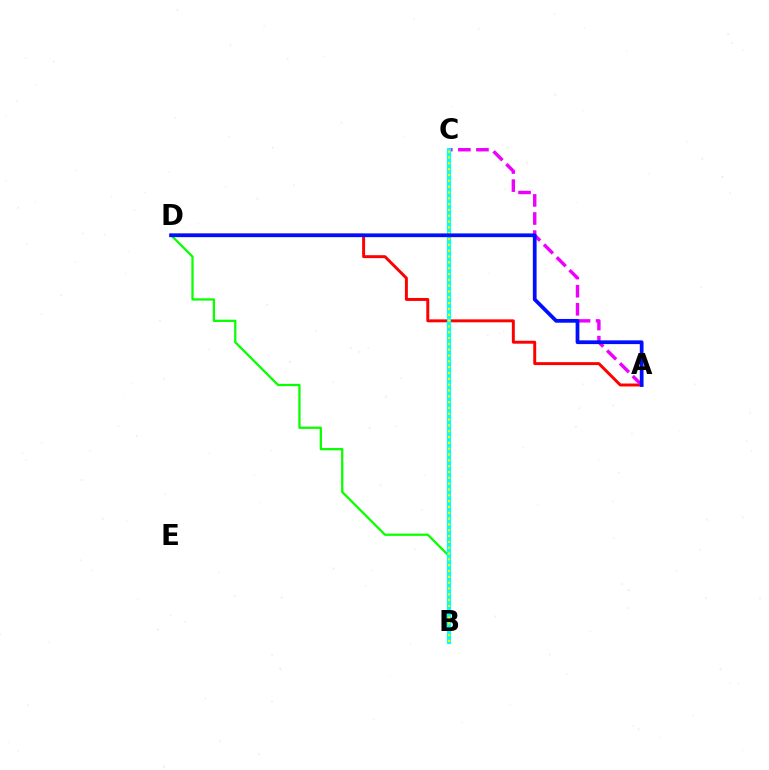{('A', 'D'): [{'color': '#ff0000', 'line_style': 'solid', 'thickness': 2.13}, {'color': '#0010ff', 'line_style': 'solid', 'thickness': 2.7}], ('B', 'D'): [{'color': '#08ff00', 'line_style': 'solid', 'thickness': 1.63}], ('A', 'C'): [{'color': '#ee00ff', 'line_style': 'dashed', 'thickness': 2.46}], ('B', 'C'): [{'color': '#00fff6', 'line_style': 'solid', 'thickness': 2.97}, {'color': '#fcf500', 'line_style': 'dotted', 'thickness': 1.58}]}